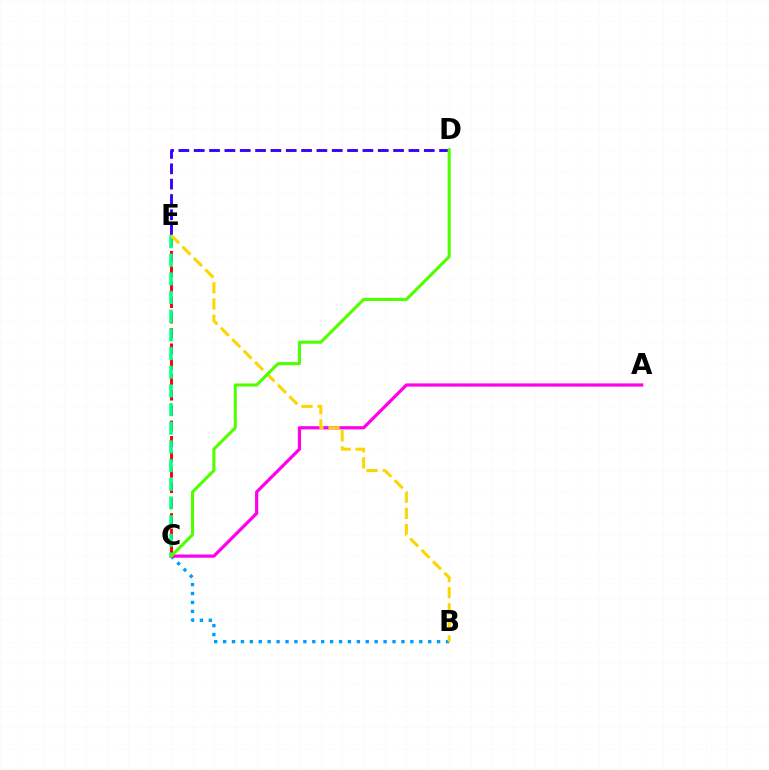{('B', 'C'): [{'color': '#009eff', 'line_style': 'dotted', 'thickness': 2.42}], ('C', 'E'): [{'color': '#ff0000', 'line_style': 'dashed', 'thickness': 2.1}, {'color': '#00ff86', 'line_style': 'dashed', 'thickness': 2.54}], ('D', 'E'): [{'color': '#3700ff', 'line_style': 'dashed', 'thickness': 2.08}], ('A', 'C'): [{'color': '#ff00ed', 'line_style': 'solid', 'thickness': 2.32}], ('B', 'E'): [{'color': '#ffd500', 'line_style': 'dashed', 'thickness': 2.19}], ('C', 'D'): [{'color': '#4fff00', 'line_style': 'solid', 'thickness': 2.22}]}